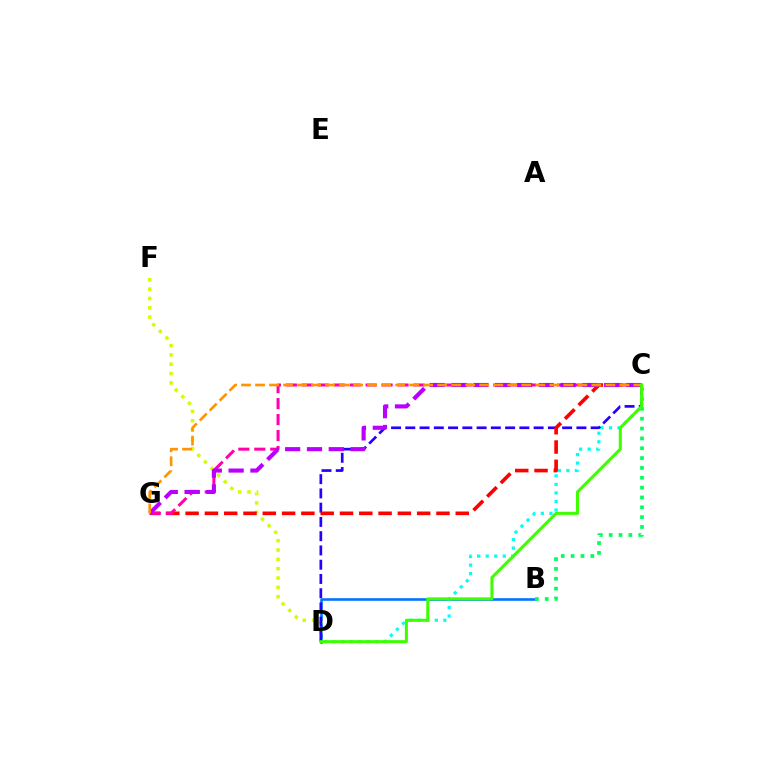{('B', 'D'): [{'color': '#0074ff', 'line_style': 'solid', 'thickness': 1.88}], ('C', 'D'): [{'color': '#00fff6', 'line_style': 'dotted', 'thickness': 2.32}, {'color': '#2500ff', 'line_style': 'dashed', 'thickness': 1.94}, {'color': '#3dff00', 'line_style': 'solid', 'thickness': 2.19}], ('D', 'F'): [{'color': '#d1ff00', 'line_style': 'dotted', 'thickness': 2.54}], ('C', 'G'): [{'color': '#ff0000', 'line_style': 'dashed', 'thickness': 2.62}, {'color': '#ff00ac', 'line_style': 'dashed', 'thickness': 2.17}, {'color': '#b900ff', 'line_style': 'dashed', 'thickness': 2.96}, {'color': '#ff9400', 'line_style': 'dashed', 'thickness': 1.9}], ('B', 'C'): [{'color': '#00ff5c', 'line_style': 'dotted', 'thickness': 2.67}]}